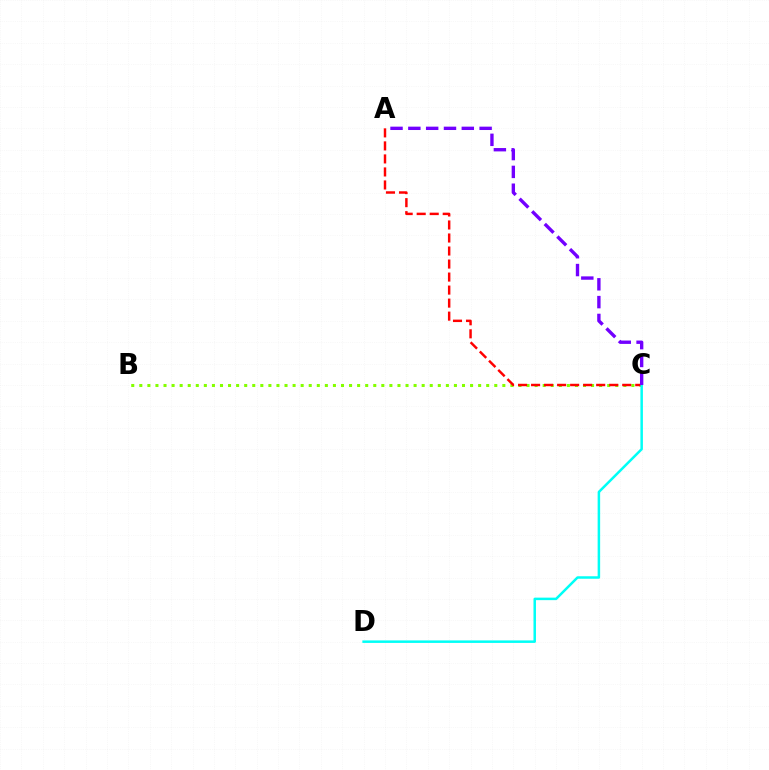{('B', 'C'): [{'color': '#84ff00', 'line_style': 'dotted', 'thickness': 2.19}], ('A', 'C'): [{'color': '#ff0000', 'line_style': 'dashed', 'thickness': 1.77}, {'color': '#7200ff', 'line_style': 'dashed', 'thickness': 2.42}], ('C', 'D'): [{'color': '#00fff6', 'line_style': 'solid', 'thickness': 1.8}]}